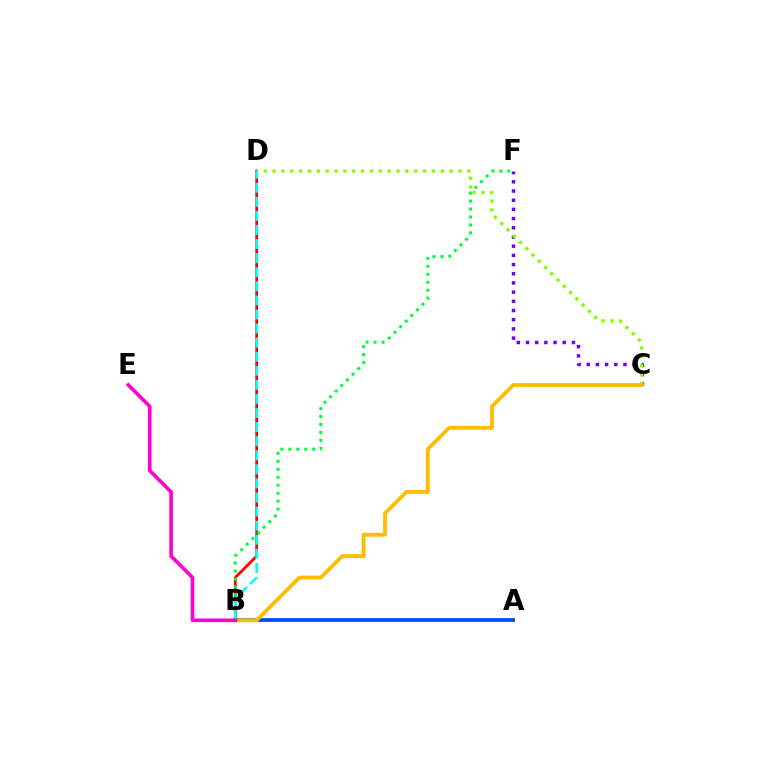{('B', 'D'): [{'color': '#ff0000', 'line_style': 'solid', 'thickness': 1.99}, {'color': '#00fff6', 'line_style': 'dashed', 'thickness': 1.91}], ('B', 'F'): [{'color': '#00ff39', 'line_style': 'dotted', 'thickness': 2.16}], ('A', 'B'): [{'color': '#004bff', 'line_style': 'solid', 'thickness': 2.74}], ('C', 'F'): [{'color': '#7200ff', 'line_style': 'dotted', 'thickness': 2.5}], ('C', 'D'): [{'color': '#84ff00', 'line_style': 'dotted', 'thickness': 2.41}], ('B', 'C'): [{'color': '#ffbd00', 'line_style': 'solid', 'thickness': 2.74}], ('B', 'E'): [{'color': '#ff00cf', 'line_style': 'solid', 'thickness': 2.6}]}